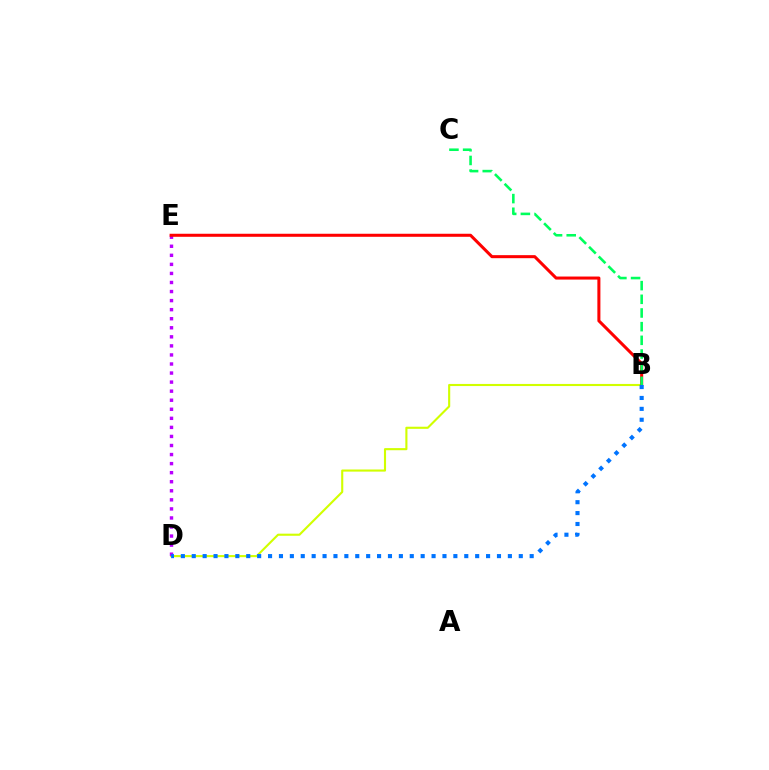{('B', 'D'): [{'color': '#d1ff00', 'line_style': 'solid', 'thickness': 1.53}, {'color': '#0074ff', 'line_style': 'dotted', 'thickness': 2.96}], ('D', 'E'): [{'color': '#b900ff', 'line_style': 'dotted', 'thickness': 2.46}], ('B', 'E'): [{'color': '#ff0000', 'line_style': 'solid', 'thickness': 2.19}], ('B', 'C'): [{'color': '#00ff5c', 'line_style': 'dashed', 'thickness': 1.86}]}